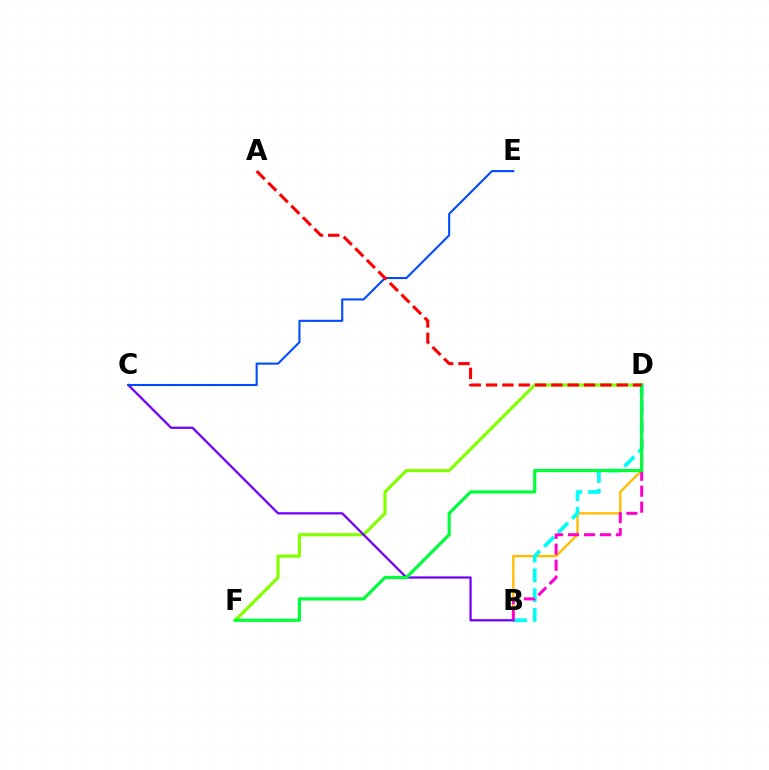{('D', 'F'): [{'color': '#84ff00', 'line_style': 'solid', 'thickness': 2.28}, {'color': '#00ff39', 'line_style': 'solid', 'thickness': 2.3}], ('B', 'D'): [{'color': '#ffbd00', 'line_style': 'solid', 'thickness': 1.71}, {'color': '#00fff6', 'line_style': 'dashed', 'thickness': 2.69}, {'color': '#ff00cf', 'line_style': 'dashed', 'thickness': 2.17}], ('B', 'C'): [{'color': '#7200ff', 'line_style': 'solid', 'thickness': 1.63}], ('C', 'E'): [{'color': '#004bff', 'line_style': 'solid', 'thickness': 1.51}], ('A', 'D'): [{'color': '#ff0000', 'line_style': 'dashed', 'thickness': 2.22}]}